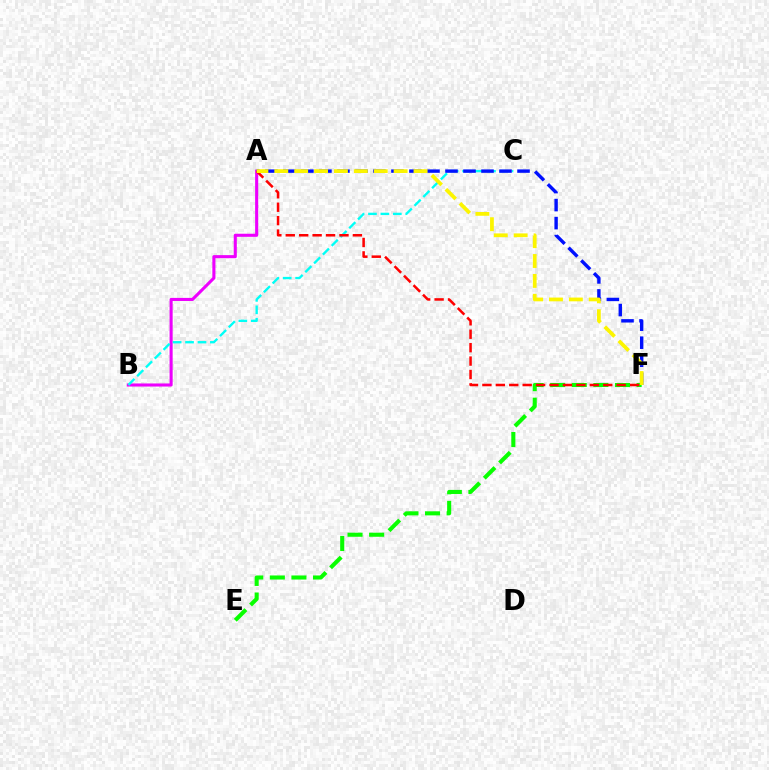{('A', 'B'): [{'color': '#ee00ff', 'line_style': 'solid', 'thickness': 2.22}], ('B', 'C'): [{'color': '#00fff6', 'line_style': 'dashed', 'thickness': 1.69}], ('A', 'F'): [{'color': '#0010ff', 'line_style': 'dashed', 'thickness': 2.45}, {'color': '#ff0000', 'line_style': 'dashed', 'thickness': 1.82}, {'color': '#fcf500', 'line_style': 'dashed', 'thickness': 2.7}], ('E', 'F'): [{'color': '#08ff00', 'line_style': 'dashed', 'thickness': 2.93}]}